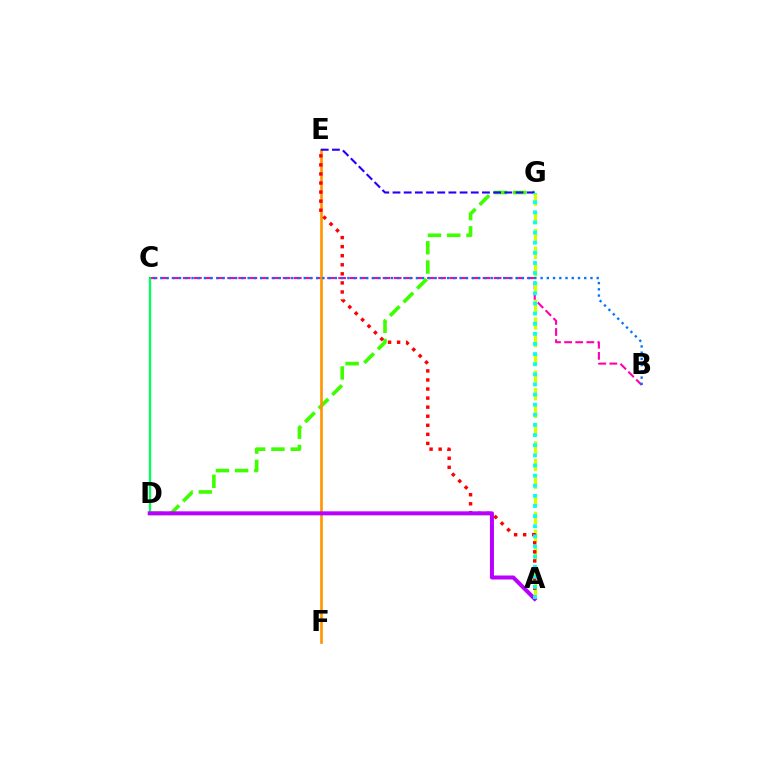{('B', 'C'): [{'color': '#ff00ac', 'line_style': 'dashed', 'thickness': 1.51}, {'color': '#0074ff', 'line_style': 'dotted', 'thickness': 1.69}], ('A', 'G'): [{'color': '#d1ff00', 'line_style': 'dashed', 'thickness': 2.4}, {'color': '#00fff6', 'line_style': 'dotted', 'thickness': 2.75}], ('C', 'D'): [{'color': '#00ff5c', 'line_style': 'solid', 'thickness': 1.66}], ('D', 'G'): [{'color': '#3dff00', 'line_style': 'dashed', 'thickness': 2.61}], ('E', 'F'): [{'color': '#ff9400', 'line_style': 'solid', 'thickness': 1.91}], ('E', 'G'): [{'color': '#2500ff', 'line_style': 'dashed', 'thickness': 1.52}], ('A', 'E'): [{'color': '#ff0000', 'line_style': 'dotted', 'thickness': 2.46}], ('A', 'D'): [{'color': '#b900ff', 'line_style': 'solid', 'thickness': 2.89}]}